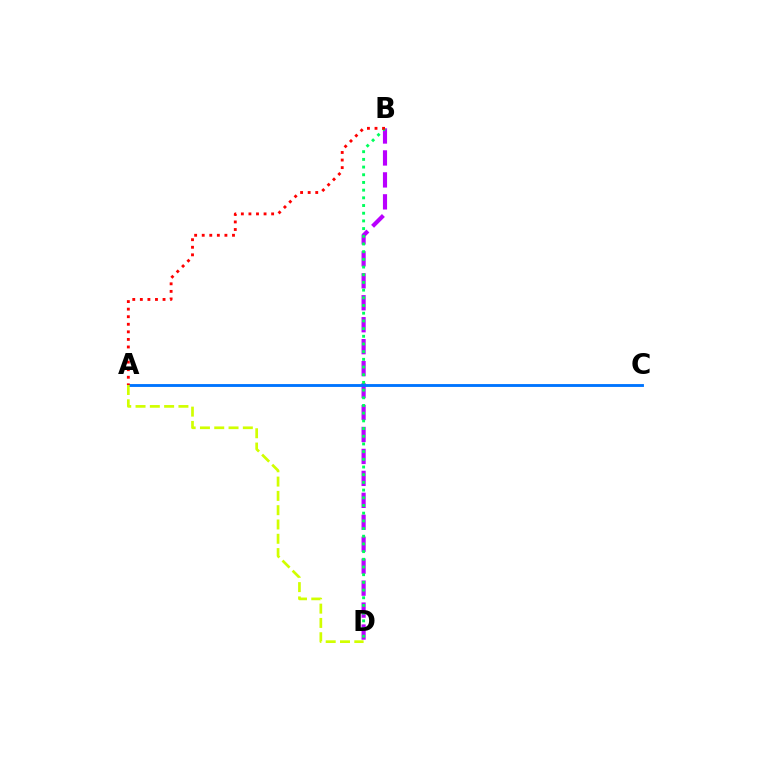{('B', 'D'): [{'color': '#b900ff', 'line_style': 'dashed', 'thickness': 2.98}, {'color': '#00ff5c', 'line_style': 'dotted', 'thickness': 2.09}], ('A', 'C'): [{'color': '#0074ff', 'line_style': 'solid', 'thickness': 2.07}], ('A', 'B'): [{'color': '#ff0000', 'line_style': 'dotted', 'thickness': 2.06}], ('A', 'D'): [{'color': '#d1ff00', 'line_style': 'dashed', 'thickness': 1.94}]}